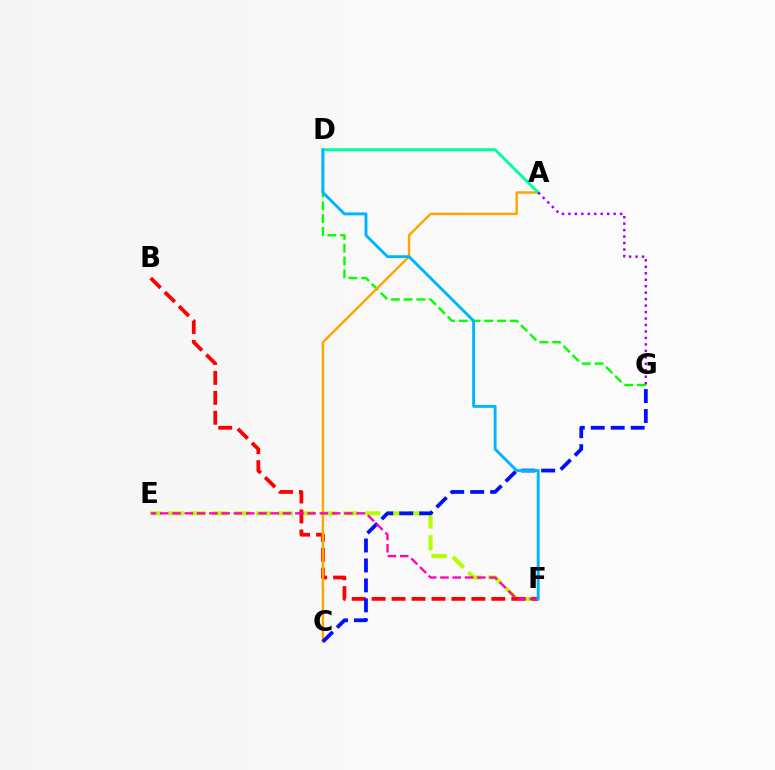{('D', 'G'): [{'color': '#08ff00', 'line_style': 'dashed', 'thickness': 1.74}], ('E', 'F'): [{'color': '#b3ff00', 'line_style': 'dashed', 'thickness': 2.97}, {'color': '#ff00bd', 'line_style': 'dashed', 'thickness': 1.67}], ('B', 'F'): [{'color': '#ff0000', 'line_style': 'dashed', 'thickness': 2.71}], ('A', 'C'): [{'color': '#ffa500', 'line_style': 'solid', 'thickness': 1.74}], ('C', 'G'): [{'color': '#0010ff', 'line_style': 'dashed', 'thickness': 2.71}], ('A', 'D'): [{'color': '#00ff9d', 'line_style': 'solid', 'thickness': 2.11}], ('D', 'F'): [{'color': '#00b5ff', 'line_style': 'solid', 'thickness': 2.08}], ('A', 'G'): [{'color': '#9b00ff', 'line_style': 'dotted', 'thickness': 1.76}]}